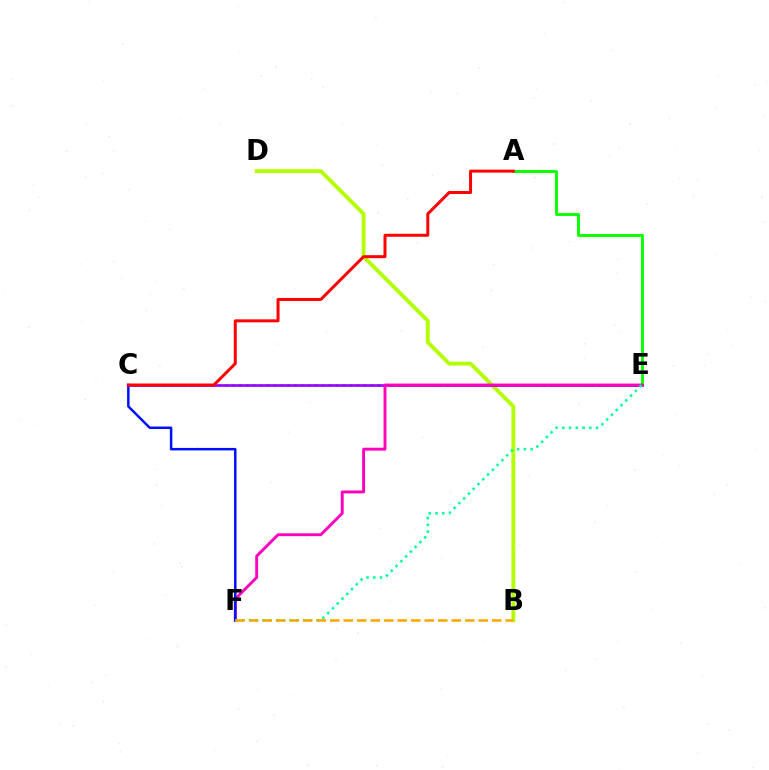{('A', 'E'): [{'color': '#08ff00', 'line_style': 'solid', 'thickness': 2.07}], ('B', 'D'): [{'color': '#b3ff00', 'line_style': 'solid', 'thickness': 2.76}], ('C', 'E'): [{'color': '#00b5ff', 'line_style': 'dotted', 'thickness': 1.88}, {'color': '#9b00ff', 'line_style': 'solid', 'thickness': 1.89}], ('E', 'F'): [{'color': '#ff00bd', 'line_style': 'solid', 'thickness': 2.08}, {'color': '#00ff9d', 'line_style': 'dotted', 'thickness': 1.84}], ('C', 'F'): [{'color': '#0010ff', 'line_style': 'solid', 'thickness': 1.79}], ('B', 'F'): [{'color': '#ffa500', 'line_style': 'dashed', 'thickness': 1.83}], ('A', 'C'): [{'color': '#ff0000', 'line_style': 'solid', 'thickness': 2.15}]}